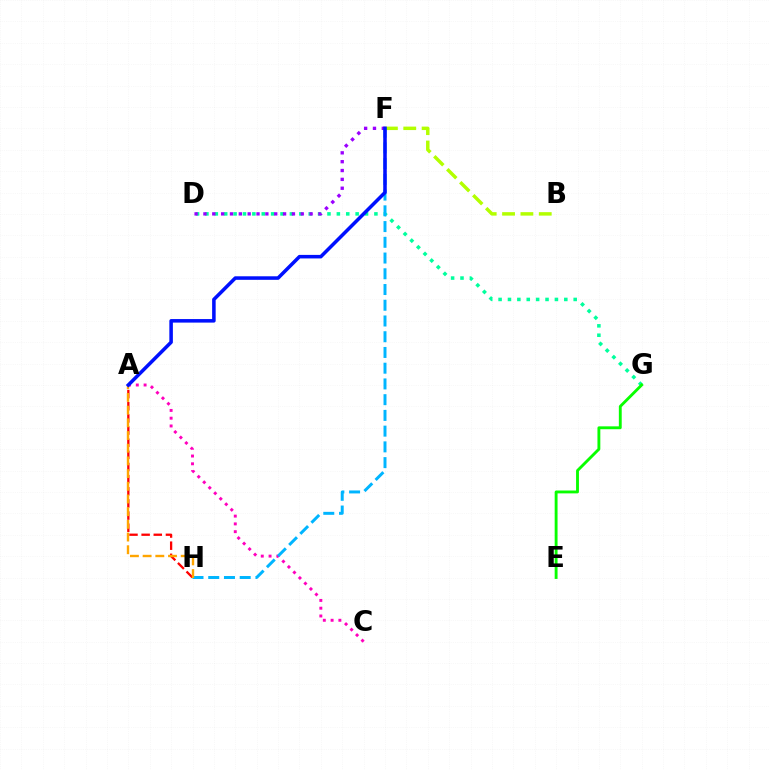{('A', 'C'): [{'color': '#ff00bd', 'line_style': 'dotted', 'thickness': 2.11}], ('D', 'G'): [{'color': '#00ff9d', 'line_style': 'dotted', 'thickness': 2.55}], ('D', 'F'): [{'color': '#9b00ff', 'line_style': 'dotted', 'thickness': 2.4}], ('E', 'G'): [{'color': '#08ff00', 'line_style': 'solid', 'thickness': 2.06}], ('B', 'F'): [{'color': '#b3ff00', 'line_style': 'dashed', 'thickness': 2.49}], ('F', 'H'): [{'color': '#00b5ff', 'line_style': 'dashed', 'thickness': 2.14}], ('A', 'H'): [{'color': '#ff0000', 'line_style': 'dashed', 'thickness': 1.65}, {'color': '#ffa500', 'line_style': 'dashed', 'thickness': 1.72}], ('A', 'F'): [{'color': '#0010ff', 'line_style': 'solid', 'thickness': 2.55}]}